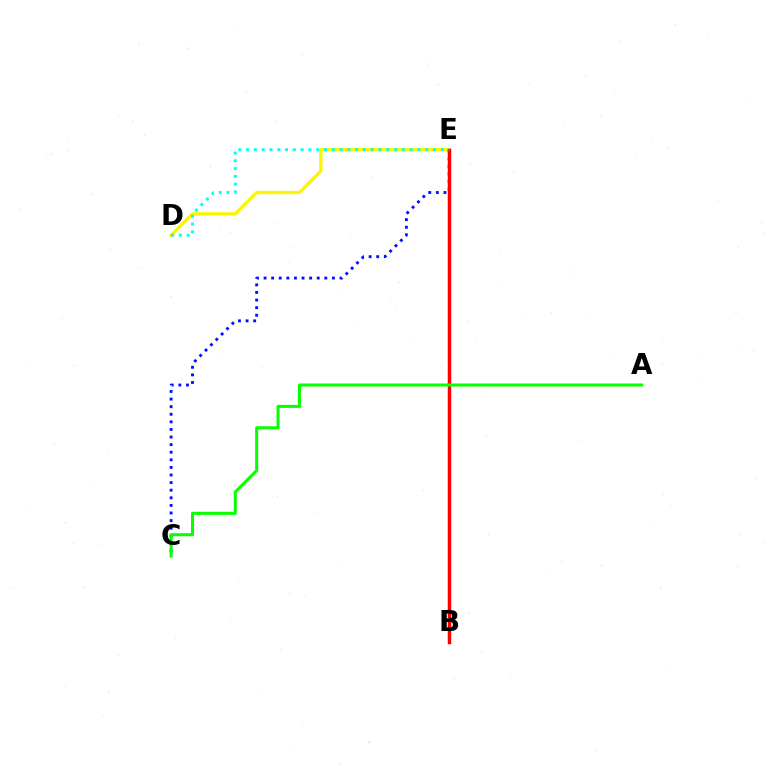{('D', 'E'): [{'color': '#fcf500', 'line_style': 'solid', 'thickness': 2.4}, {'color': '#00fff6', 'line_style': 'dotted', 'thickness': 2.12}], ('B', 'E'): [{'color': '#ee00ff', 'line_style': 'solid', 'thickness': 1.54}, {'color': '#ff0000', 'line_style': 'solid', 'thickness': 2.45}], ('C', 'E'): [{'color': '#0010ff', 'line_style': 'dotted', 'thickness': 2.06}], ('A', 'C'): [{'color': '#08ff00', 'line_style': 'solid', 'thickness': 2.19}]}